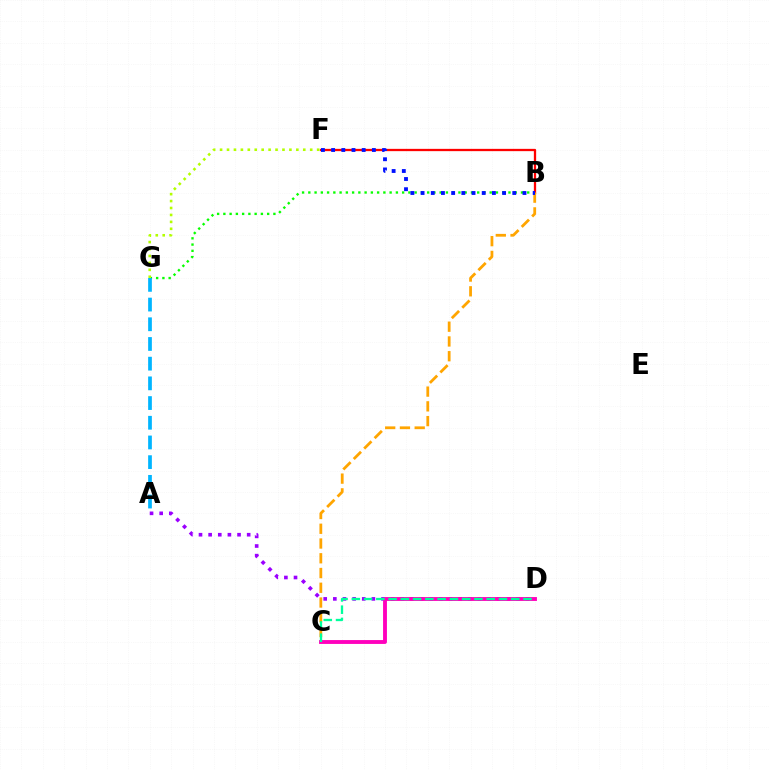{('A', 'D'): [{'color': '#9b00ff', 'line_style': 'dotted', 'thickness': 2.62}], ('B', 'G'): [{'color': '#08ff00', 'line_style': 'dotted', 'thickness': 1.7}], ('A', 'G'): [{'color': '#00b5ff', 'line_style': 'dashed', 'thickness': 2.68}], ('B', 'F'): [{'color': '#ff0000', 'line_style': 'solid', 'thickness': 1.65}, {'color': '#0010ff', 'line_style': 'dotted', 'thickness': 2.77}], ('B', 'C'): [{'color': '#ffa500', 'line_style': 'dashed', 'thickness': 2.0}], ('C', 'D'): [{'color': '#ff00bd', 'line_style': 'solid', 'thickness': 2.78}, {'color': '#00ff9d', 'line_style': 'dashed', 'thickness': 1.67}], ('F', 'G'): [{'color': '#b3ff00', 'line_style': 'dotted', 'thickness': 1.88}]}